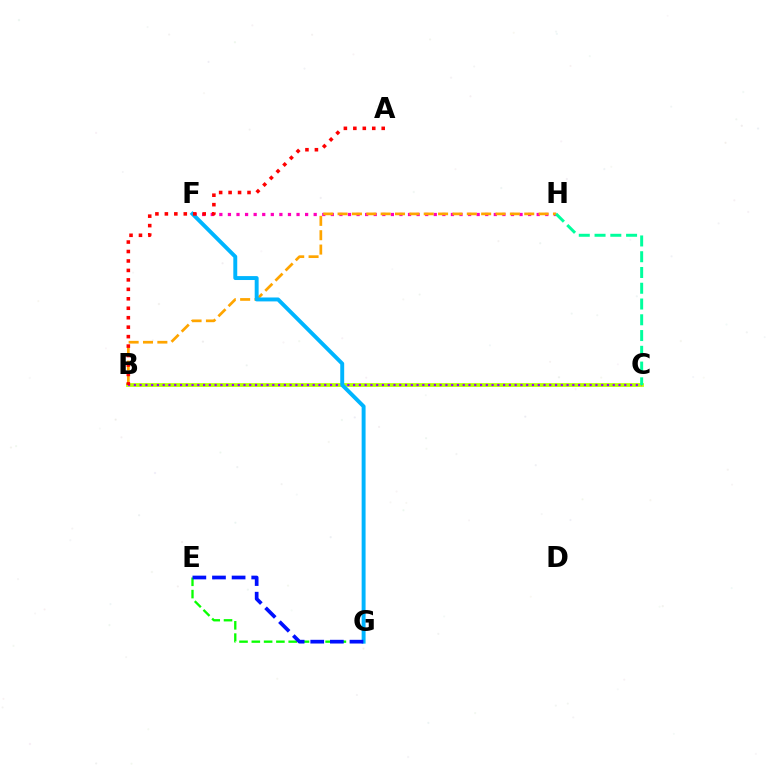{('B', 'C'): [{'color': '#b3ff00', 'line_style': 'solid', 'thickness': 2.71}, {'color': '#9b00ff', 'line_style': 'dotted', 'thickness': 1.57}], ('F', 'H'): [{'color': '#ff00bd', 'line_style': 'dotted', 'thickness': 2.33}], ('B', 'H'): [{'color': '#ffa500', 'line_style': 'dashed', 'thickness': 1.95}], ('C', 'H'): [{'color': '#00ff9d', 'line_style': 'dashed', 'thickness': 2.14}], ('E', 'G'): [{'color': '#08ff00', 'line_style': 'dashed', 'thickness': 1.67}, {'color': '#0010ff', 'line_style': 'dashed', 'thickness': 2.67}], ('F', 'G'): [{'color': '#00b5ff', 'line_style': 'solid', 'thickness': 2.83}], ('A', 'B'): [{'color': '#ff0000', 'line_style': 'dotted', 'thickness': 2.57}]}